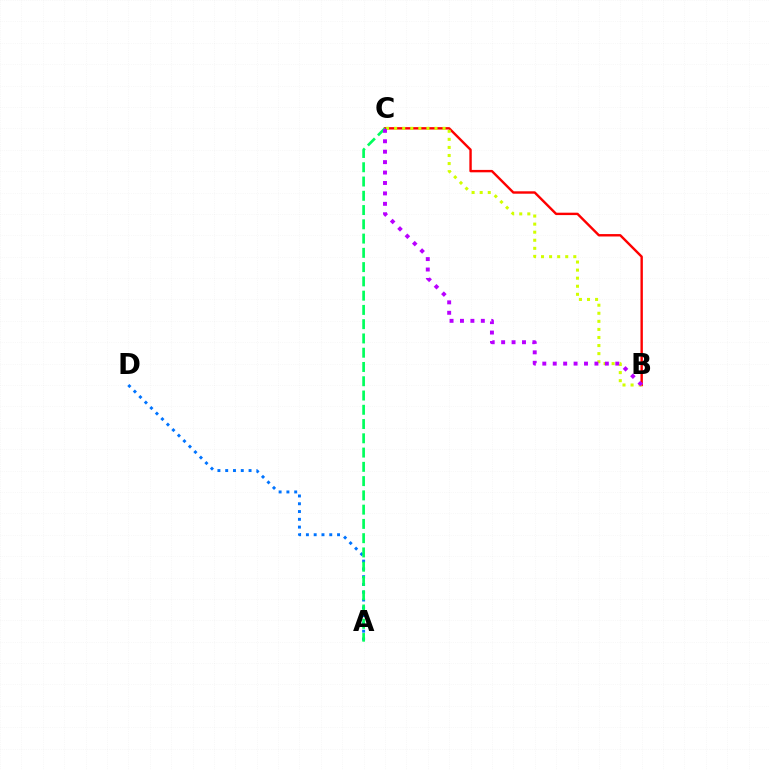{('B', 'C'): [{'color': '#ff0000', 'line_style': 'solid', 'thickness': 1.73}, {'color': '#d1ff00', 'line_style': 'dotted', 'thickness': 2.19}, {'color': '#b900ff', 'line_style': 'dotted', 'thickness': 2.83}], ('A', 'D'): [{'color': '#0074ff', 'line_style': 'dotted', 'thickness': 2.12}], ('A', 'C'): [{'color': '#00ff5c', 'line_style': 'dashed', 'thickness': 1.94}]}